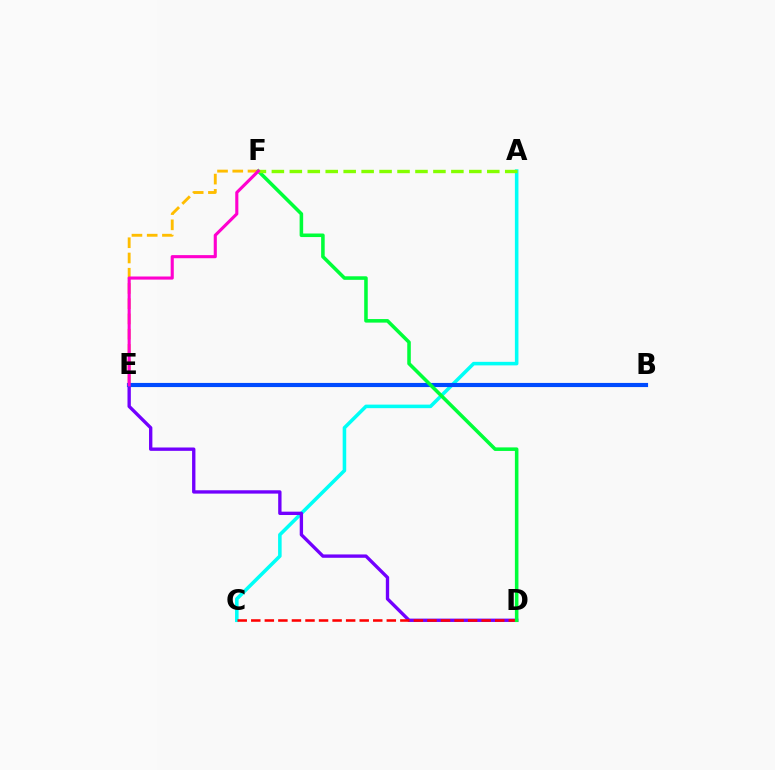{('E', 'F'): [{'color': '#ffbd00', 'line_style': 'dashed', 'thickness': 2.07}, {'color': '#ff00cf', 'line_style': 'solid', 'thickness': 2.24}], ('A', 'C'): [{'color': '#00fff6', 'line_style': 'solid', 'thickness': 2.56}], ('D', 'E'): [{'color': '#7200ff', 'line_style': 'solid', 'thickness': 2.41}], ('C', 'D'): [{'color': '#ff0000', 'line_style': 'dashed', 'thickness': 1.84}], ('B', 'E'): [{'color': '#004bff', 'line_style': 'solid', 'thickness': 2.98}], ('D', 'F'): [{'color': '#00ff39', 'line_style': 'solid', 'thickness': 2.56}], ('A', 'F'): [{'color': '#84ff00', 'line_style': 'dashed', 'thickness': 2.44}]}